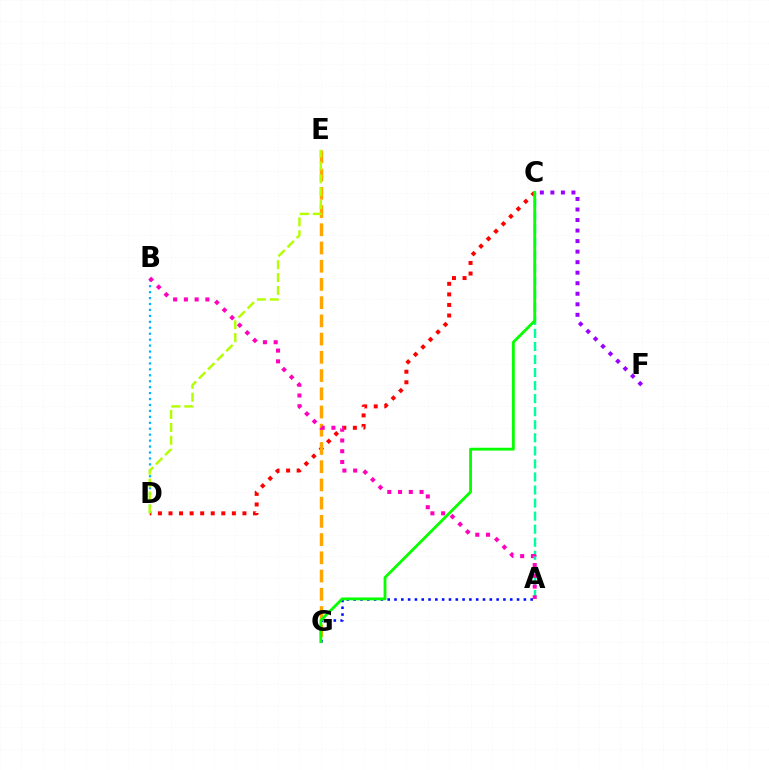{('A', 'G'): [{'color': '#0010ff', 'line_style': 'dotted', 'thickness': 1.85}], ('C', 'D'): [{'color': '#ff0000', 'line_style': 'dotted', 'thickness': 2.87}], ('E', 'G'): [{'color': '#ffa500', 'line_style': 'dashed', 'thickness': 2.48}], ('C', 'F'): [{'color': '#9b00ff', 'line_style': 'dotted', 'thickness': 2.86}], ('A', 'C'): [{'color': '#00ff9d', 'line_style': 'dashed', 'thickness': 1.77}], ('B', 'D'): [{'color': '#00b5ff', 'line_style': 'dotted', 'thickness': 1.61}], ('A', 'B'): [{'color': '#ff00bd', 'line_style': 'dotted', 'thickness': 2.92}], ('C', 'G'): [{'color': '#08ff00', 'line_style': 'solid', 'thickness': 2.04}], ('D', 'E'): [{'color': '#b3ff00', 'line_style': 'dashed', 'thickness': 1.75}]}